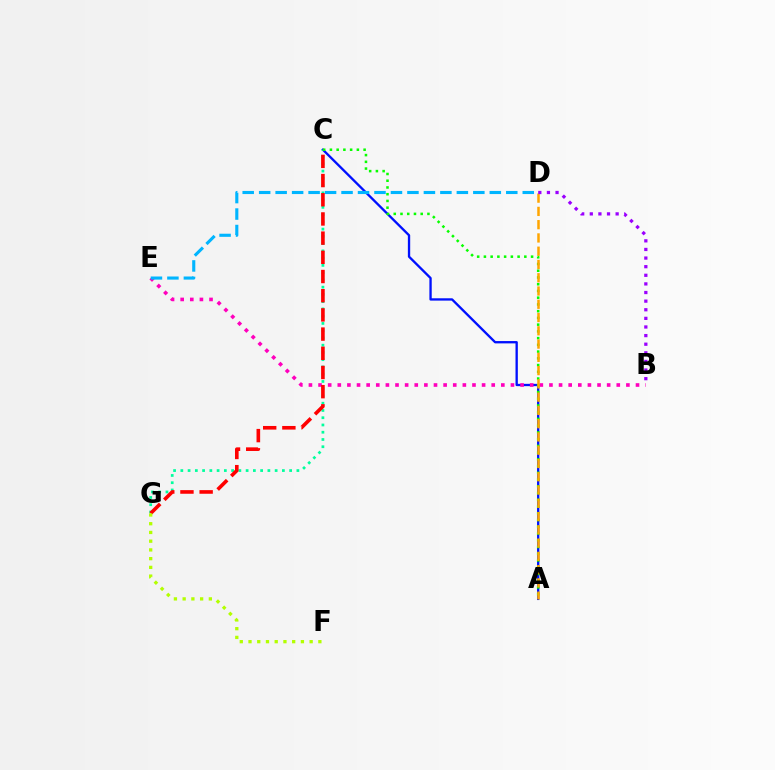{('A', 'C'): [{'color': '#0010ff', 'line_style': 'solid', 'thickness': 1.68}, {'color': '#08ff00', 'line_style': 'dotted', 'thickness': 1.83}], ('B', 'E'): [{'color': '#ff00bd', 'line_style': 'dotted', 'thickness': 2.61}], ('C', 'G'): [{'color': '#00ff9d', 'line_style': 'dotted', 'thickness': 1.97}, {'color': '#ff0000', 'line_style': 'dashed', 'thickness': 2.61}], ('D', 'E'): [{'color': '#00b5ff', 'line_style': 'dashed', 'thickness': 2.24}], ('F', 'G'): [{'color': '#b3ff00', 'line_style': 'dotted', 'thickness': 2.37}], ('A', 'D'): [{'color': '#ffa500', 'line_style': 'dashed', 'thickness': 1.8}], ('B', 'D'): [{'color': '#9b00ff', 'line_style': 'dotted', 'thickness': 2.34}]}